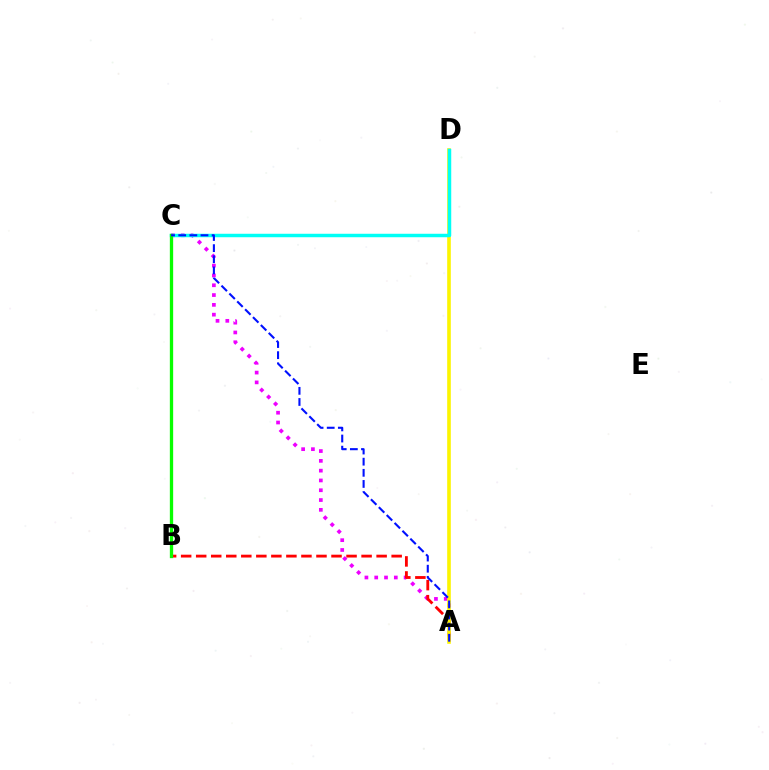{('A', 'C'): [{'color': '#ee00ff', 'line_style': 'dotted', 'thickness': 2.66}, {'color': '#0010ff', 'line_style': 'dashed', 'thickness': 1.51}], ('A', 'B'): [{'color': '#ff0000', 'line_style': 'dashed', 'thickness': 2.04}], ('A', 'D'): [{'color': '#fcf500', 'line_style': 'solid', 'thickness': 2.61}], ('C', 'D'): [{'color': '#00fff6', 'line_style': 'solid', 'thickness': 2.5}], ('B', 'C'): [{'color': '#08ff00', 'line_style': 'solid', 'thickness': 2.39}]}